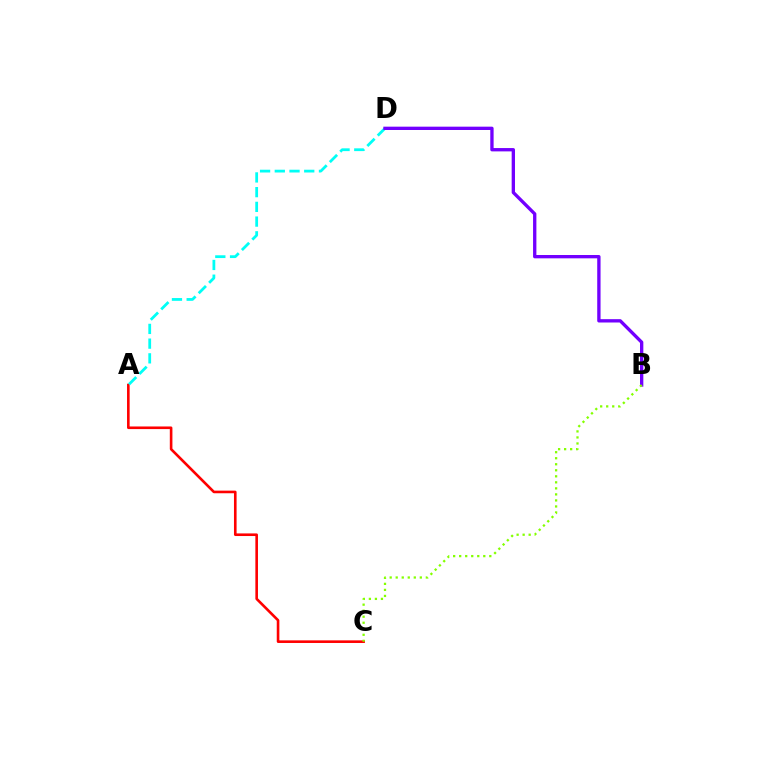{('A', 'C'): [{'color': '#ff0000', 'line_style': 'solid', 'thickness': 1.88}], ('A', 'D'): [{'color': '#00fff6', 'line_style': 'dashed', 'thickness': 2.0}], ('B', 'D'): [{'color': '#7200ff', 'line_style': 'solid', 'thickness': 2.4}], ('B', 'C'): [{'color': '#84ff00', 'line_style': 'dotted', 'thickness': 1.64}]}